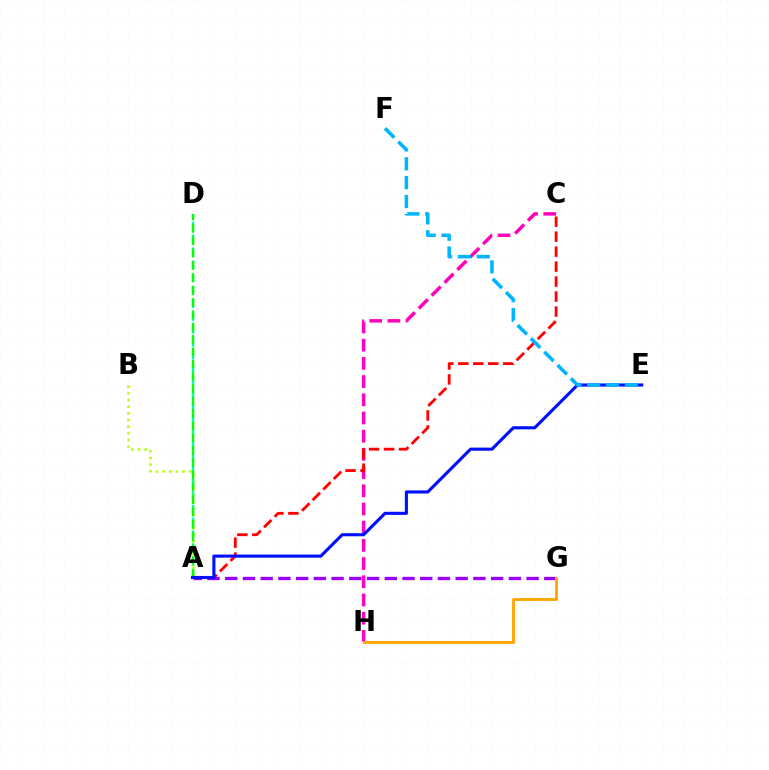{('A', 'B'): [{'color': '#b3ff00', 'line_style': 'dotted', 'thickness': 1.81}], ('A', 'D'): [{'color': '#00ff9d', 'line_style': 'dashed', 'thickness': 1.75}, {'color': '#08ff00', 'line_style': 'dashed', 'thickness': 1.68}], ('A', 'G'): [{'color': '#9b00ff', 'line_style': 'dashed', 'thickness': 2.41}], ('C', 'H'): [{'color': '#ff00bd', 'line_style': 'dashed', 'thickness': 2.47}], ('A', 'C'): [{'color': '#ff0000', 'line_style': 'dashed', 'thickness': 2.03}], ('G', 'H'): [{'color': '#ffa500', 'line_style': 'solid', 'thickness': 2.08}], ('A', 'E'): [{'color': '#0010ff', 'line_style': 'solid', 'thickness': 2.24}], ('E', 'F'): [{'color': '#00b5ff', 'line_style': 'dashed', 'thickness': 2.56}]}